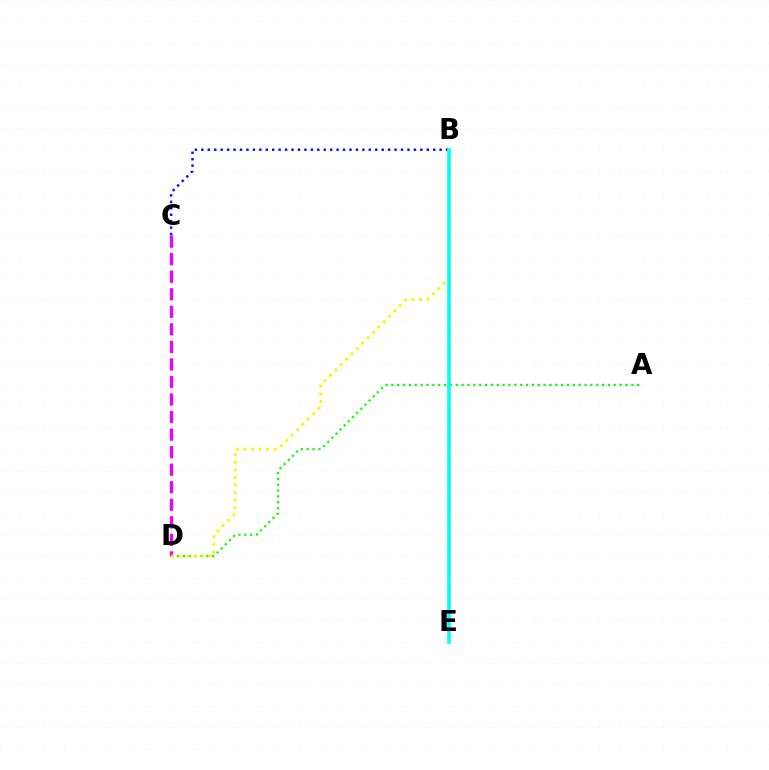{('B', 'E'): [{'color': '#ff0000', 'line_style': 'dotted', 'thickness': 1.58}, {'color': '#00fff6', 'line_style': 'solid', 'thickness': 2.57}], ('A', 'D'): [{'color': '#08ff00', 'line_style': 'dotted', 'thickness': 1.59}], ('B', 'C'): [{'color': '#0010ff', 'line_style': 'dotted', 'thickness': 1.75}], ('C', 'D'): [{'color': '#ee00ff', 'line_style': 'dashed', 'thickness': 2.38}], ('B', 'D'): [{'color': '#fcf500', 'line_style': 'dotted', 'thickness': 2.06}]}